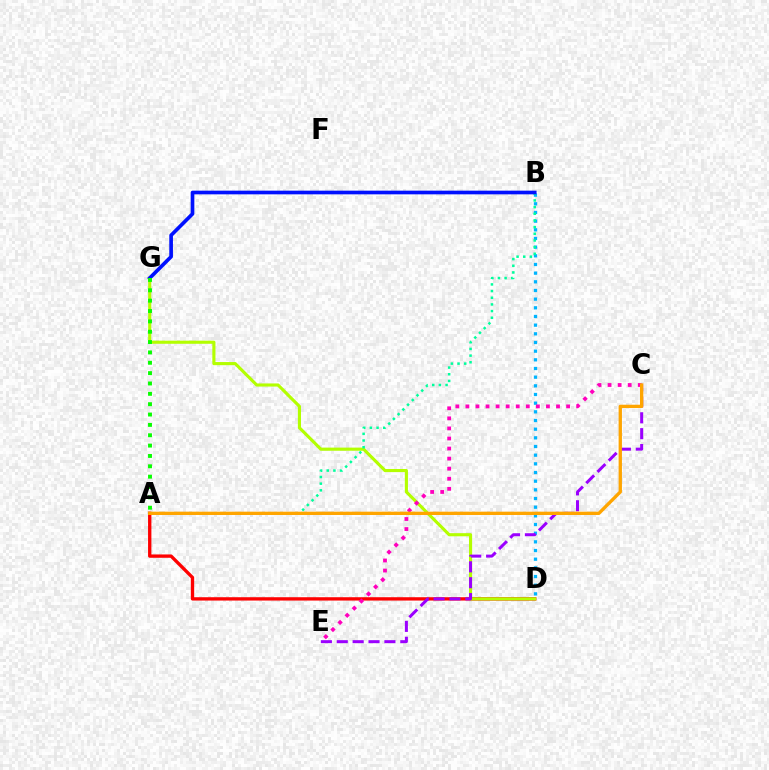{('B', 'D'): [{'color': '#00b5ff', 'line_style': 'dotted', 'thickness': 2.36}], ('A', 'D'): [{'color': '#ff0000', 'line_style': 'solid', 'thickness': 2.4}], ('D', 'G'): [{'color': '#b3ff00', 'line_style': 'solid', 'thickness': 2.25}], ('C', 'E'): [{'color': '#9b00ff', 'line_style': 'dashed', 'thickness': 2.16}, {'color': '#ff00bd', 'line_style': 'dotted', 'thickness': 2.74}], ('A', 'B'): [{'color': '#00ff9d', 'line_style': 'dotted', 'thickness': 1.81}], ('B', 'G'): [{'color': '#0010ff', 'line_style': 'solid', 'thickness': 2.64}], ('A', 'G'): [{'color': '#08ff00', 'line_style': 'dotted', 'thickness': 2.81}], ('A', 'C'): [{'color': '#ffa500', 'line_style': 'solid', 'thickness': 2.39}]}